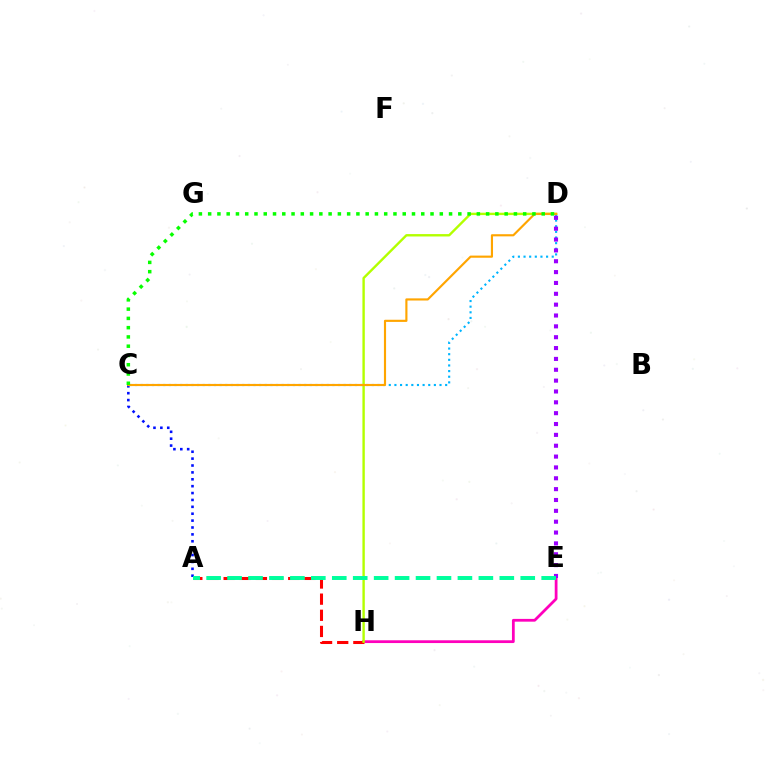{('E', 'H'): [{'color': '#ff00bd', 'line_style': 'solid', 'thickness': 1.99}], ('C', 'D'): [{'color': '#00b5ff', 'line_style': 'dotted', 'thickness': 1.53}, {'color': '#ffa500', 'line_style': 'solid', 'thickness': 1.55}, {'color': '#08ff00', 'line_style': 'dotted', 'thickness': 2.52}], ('A', 'H'): [{'color': '#ff0000', 'line_style': 'dashed', 'thickness': 2.19}], ('A', 'C'): [{'color': '#0010ff', 'line_style': 'dotted', 'thickness': 1.87}], ('D', 'H'): [{'color': '#b3ff00', 'line_style': 'solid', 'thickness': 1.72}], ('D', 'E'): [{'color': '#9b00ff', 'line_style': 'dotted', 'thickness': 2.95}], ('A', 'E'): [{'color': '#00ff9d', 'line_style': 'dashed', 'thickness': 2.84}]}